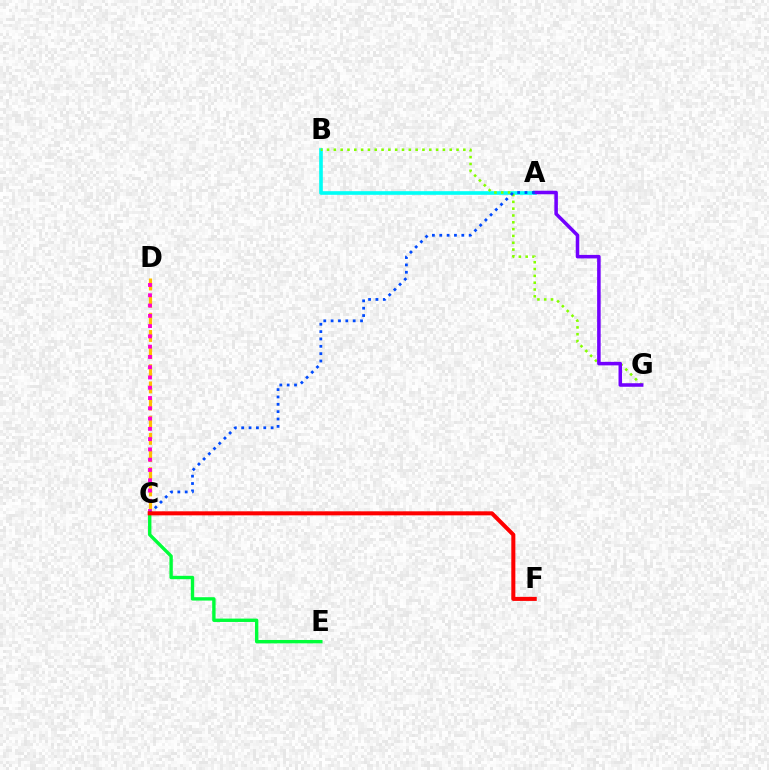{('C', 'D'): [{'color': '#ffbd00', 'line_style': 'dashed', 'thickness': 2.33}, {'color': '#ff00cf', 'line_style': 'dotted', 'thickness': 2.79}], ('A', 'B'): [{'color': '#00fff6', 'line_style': 'solid', 'thickness': 2.6}], ('C', 'E'): [{'color': '#00ff39', 'line_style': 'solid', 'thickness': 2.43}], ('B', 'G'): [{'color': '#84ff00', 'line_style': 'dotted', 'thickness': 1.85}], ('A', 'G'): [{'color': '#7200ff', 'line_style': 'solid', 'thickness': 2.54}], ('A', 'C'): [{'color': '#004bff', 'line_style': 'dotted', 'thickness': 2.0}], ('C', 'F'): [{'color': '#ff0000', 'line_style': 'solid', 'thickness': 2.91}]}